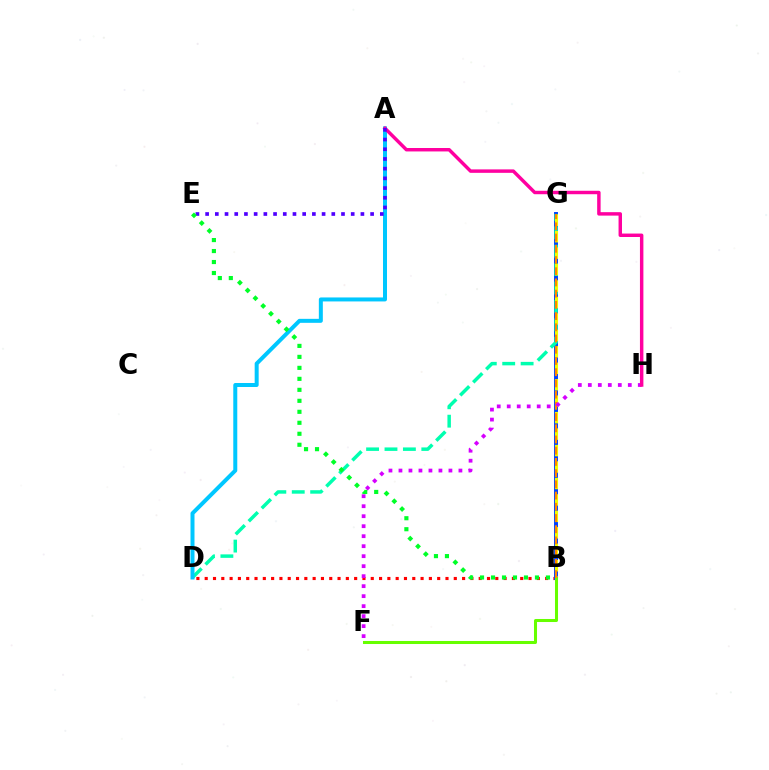{('B', 'D'): [{'color': '#ff0000', 'line_style': 'dotted', 'thickness': 2.26}], ('B', 'G'): [{'color': '#003fff', 'line_style': 'solid', 'thickness': 2.83}, {'color': '#eeff00', 'line_style': 'dashed', 'thickness': 2.23}, {'color': '#ff8800', 'line_style': 'dashed', 'thickness': 1.52}], ('D', 'G'): [{'color': '#00ffaf', 'line_style': 'dashed', 'thickness': 2.5}], ('B', 'F'): [{'color': '#66ff00', 'line_style': 'solid', 'thickness': 2.18}], ('A', 'D'): [{'color': '#00c7ff', 'line_style': 'solid', 'thickness': 2.87}], ('F', 'H'): [{'color': '#d600ff', 'line_style': 'dotted', 'thickness': 2.72}], ('A', 'H'): [{'color': '#ff00a0', 'line_style': 'solid', 'thickness': 2.48}], ('A', 'E'): [{'color': '#4f00ff', 'line_style': 'dotted', 'thickness': 2.64}], ('B', 'E'): [{'color': '#00ff27', 'line_style': 'dotted', 'thickness': 2.98}]}